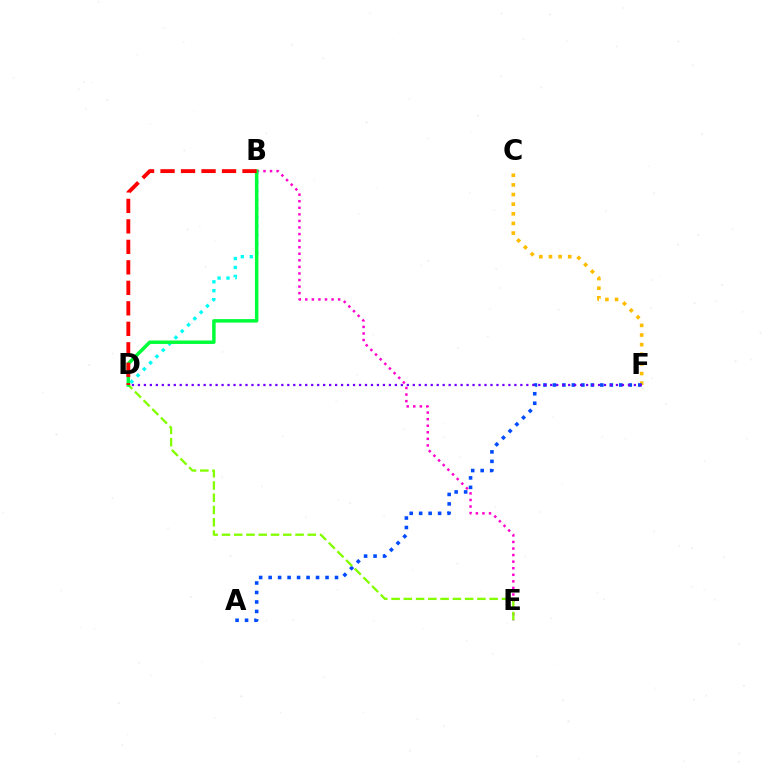{('C', 'F'): [{'color': '#ffbd00', 'line_style': 'dotted', 'thickness': 2.62}], ('A', 'F'): [{'color': '#004bff', 'line_style': 'dotted', 'thickness': 2.58}], ('B', 'E'): [{'color': '#ff00cf', 'line_style': 'dotted', 'thickness': 1.78}], ('D', 'E'): [{'color': '#84ff00', 'line_style': 'dashed', 'thickness': 1.67}], ('D', 'F'): [{'color': '#7200ff', 'line_style': 'dotted', 'thickness': 1.62}], ('B', 'D'): [{'color': '#00fff6', 'line_style': 'dotted', 'thickness': 2.43}, {'color': '#00ff39', 'line_style': 'solid', 'thickness': 2.51}, {'color': '#ff0000', 'line_style': 'dashed', 'thickness': 2.78}]}